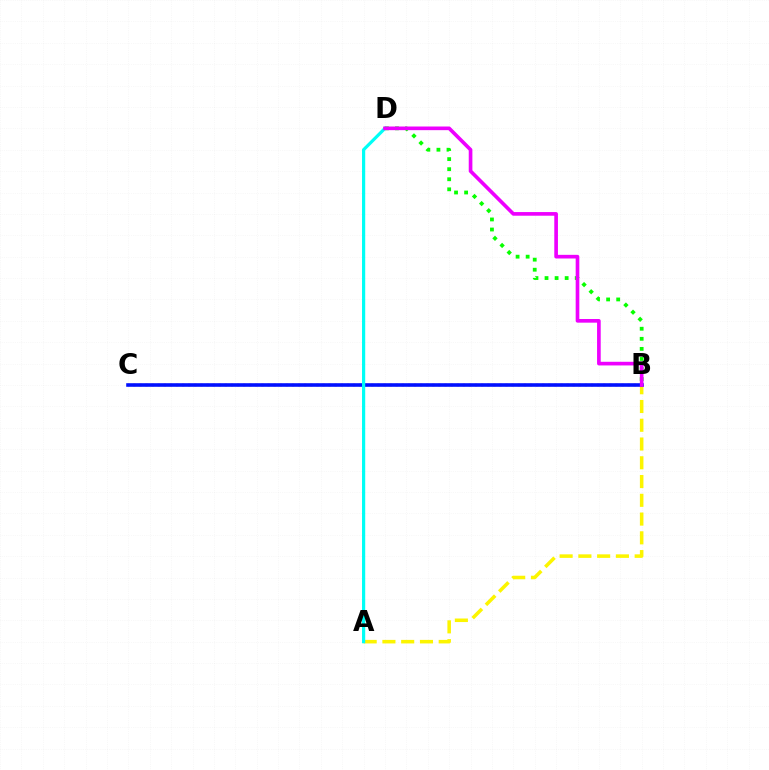{('B', 'D'): [{'color': '#08ff00', 'line_style': 'dotted', 'thickness': 2.73}, {'color': '#ee00ff', 'line_style': 'solid', 'thickness': 2.63}], ('A', 'B'): [{'color': '#fcf500', 'line_style': 'dashed', 'thickness': 2.55}], ('B', 'C'): [{'color': '#ff0000', 'line_style': 'dotted', 'thickness': 1.66}, {'color': '#0010ff', 'line_style': 'solid', 'thickness': 2.58}], ('A', 'D'): [{'color': '#00fff6', 'line_style': 'solid', 'thickness': 2.3}]}